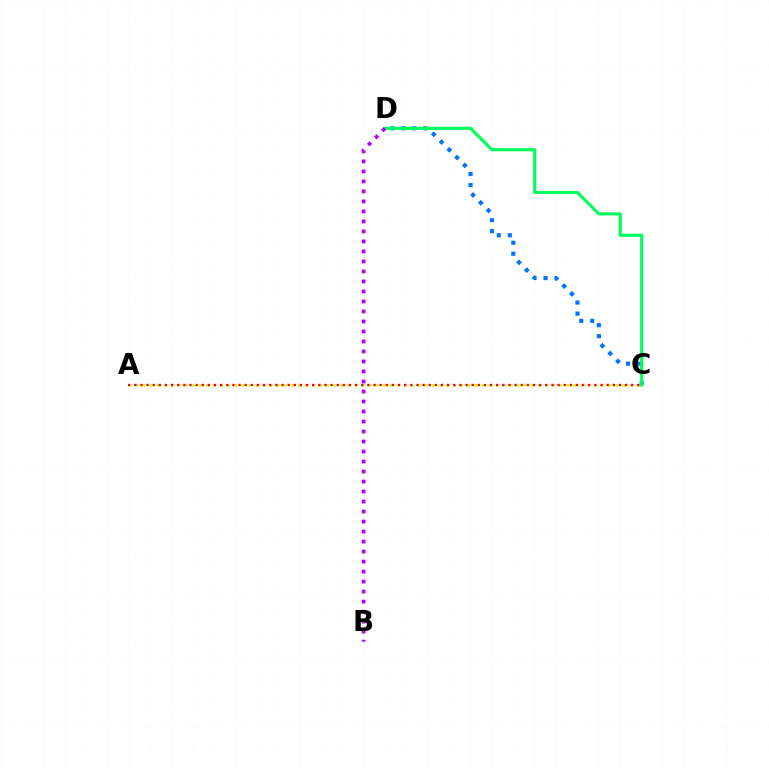{('C', 'D'): [{'color': '#0074ff', 'line_style': 'dotted', 'thickness': 2.99}, {'color': '#00ff5c', 'line_style': 'solid', 'thickness': 2.24}], ('B', 'D'): [{'color': '#b900ff', 'line_style': 'dotted', 'thickness': 2.72}], ('A', 'C'): [{'color': '#d1ff00', 'line_style': 'dotted', 'thickness': 1.92}, {'color': '#ff0000', 'line_style': 'dotted', 'thickness': 1.67}]}